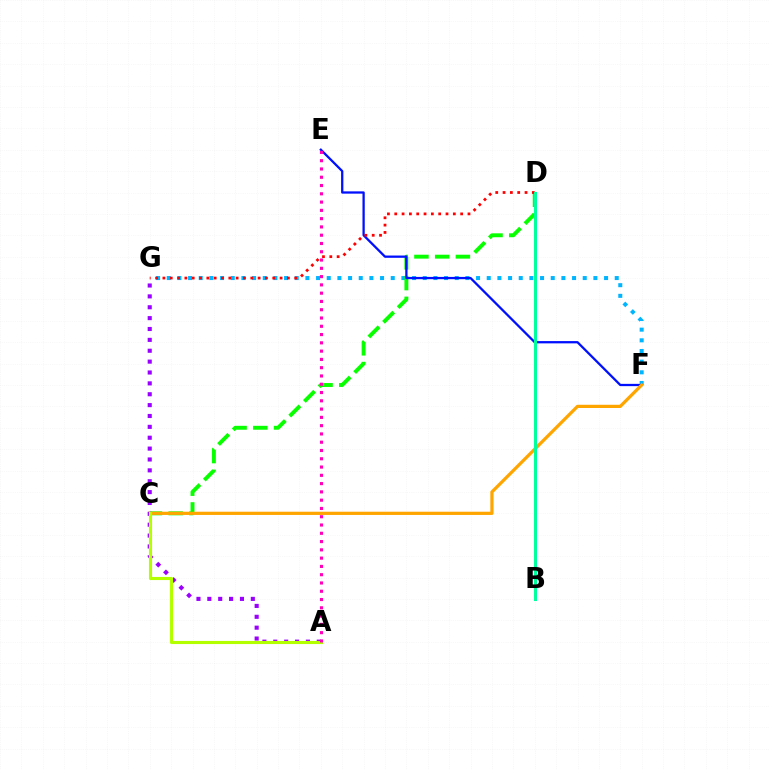{('F', 'G'): [{'color': '#00b5ff', 'line_style': 'dotted', 'thickness': 2.9}], ('C', 'D'): [{'color': '#08ff00', 'line_style': 'dashed', 'thickness': 2.82}], ('E', 'F'): [{'color': '#0010ff', 'line_style': 'solid', 'thickness': 1.64}], ('C', 'F'): [{'color': '#ffa500', 'line_style': 'solid', 'thickness': 2.32}], ('D', 'G'): [{'color': '#ff0000', 'line_style': 'dotted', 'thickness': 1.99}], ('A', 'G'): [{'color': '#9b00ff', 'line_style': 'dotted', 'thickness': 2.95}], ('A', 'C'): [{'color': '#b3ff00', 'line_style': 'solid', 'thickness': 2.25}], ('B', 'D'): [{'color': '#00ff9d', 'line_style': 'solid', 'thickness': 2.21}], ('A', 'E'): [{'color': '#ff00bd', 'line_style': 'dotted', 'thickness': 2.25}]}